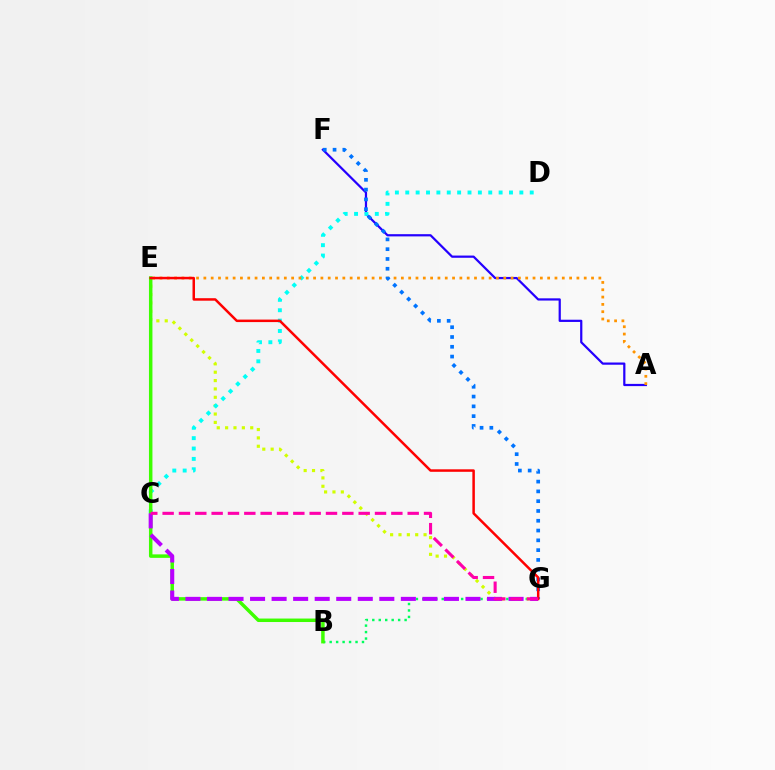{('B', 'G'): [{'color': '#00ff5c', 'line_style': 'dotted', 'thickness': 1.76}], ('E', 'G'): [{'color': '#d1ff00', 'line_style': 'dotted', 'thickness': 2.27}, {'color': '#ff0000', 'line_style': 'solid', 'thickness': 1.8}], ('A', 'F'): [{'color': '#2500ff', 'line_style': 'solid', 'thickness': 1.6}], ('C', 'D'): [{'color': '#00fff6', 'line_style': 'dotted', 'thickness': 2.82}], ('A', 'E'): [{'color': '#ff9400', 'line_style': 'dotted', 'thickness': 1.99}], ('B', 'E'): [{'color': '#3dff00', 'line_style': 'solid', 'thickness': 2.51}], ('C', 'G'): [{'color': '#b900ff', 'line_style': 'dashed', 'thickness': 2.93}, {'color': '#ff00ac', 'line_style': 'dashed', 'thickness': 2.22}], ('F', 'G'): [{'color': '#0074ff', 'line_style': 'dotted', 'thickness': 2.66}]}